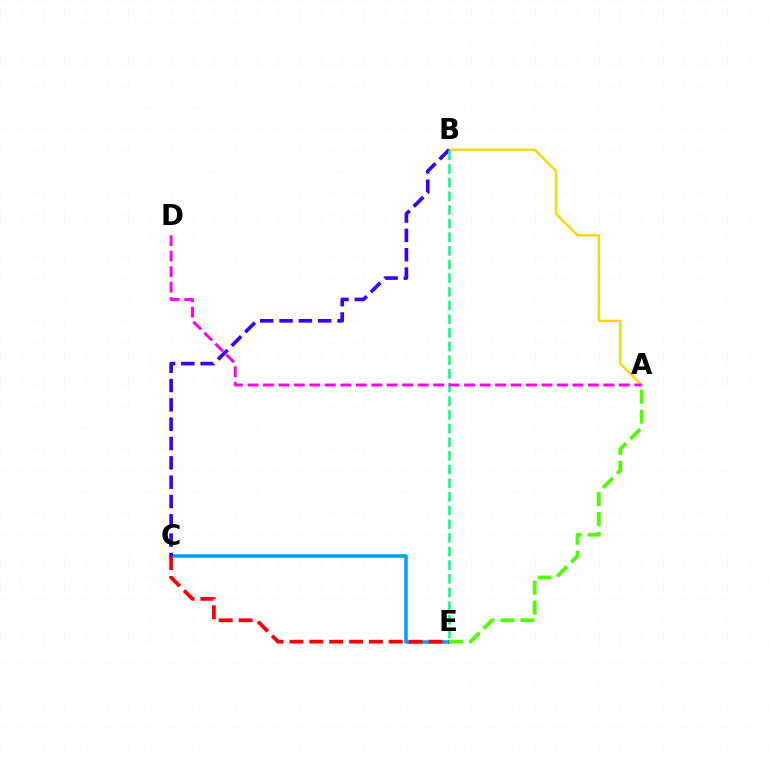{('A', 'B'): [{'color': '#ffd500', 'line_style': 'solid', 'thickness': 1.71}], ('C', 'E'): [{'color': '#009eff', 'line_style': 'solid', 'thickness': 2.53}, {'color': '#ff0000', 'line_style': 'dashed', 'thickness': 2.7}], ('B', 'C'): [{'color': '#3700ff', 'line_style': 'dashed', 'thickness': 2.63}], ('B', 'E'): [{'color': '#00ff86', 'line_style': 'dashed', 'thickness': 1.86}], ('A', 'D'): [{'color': '#ff00ed', 'line_style': 'dashed', 'thickness': 2.1}], ('A', 'E'): [{'color': '#4fff00', 'line_style': 'dashed', 'thickness': 2.72}]}